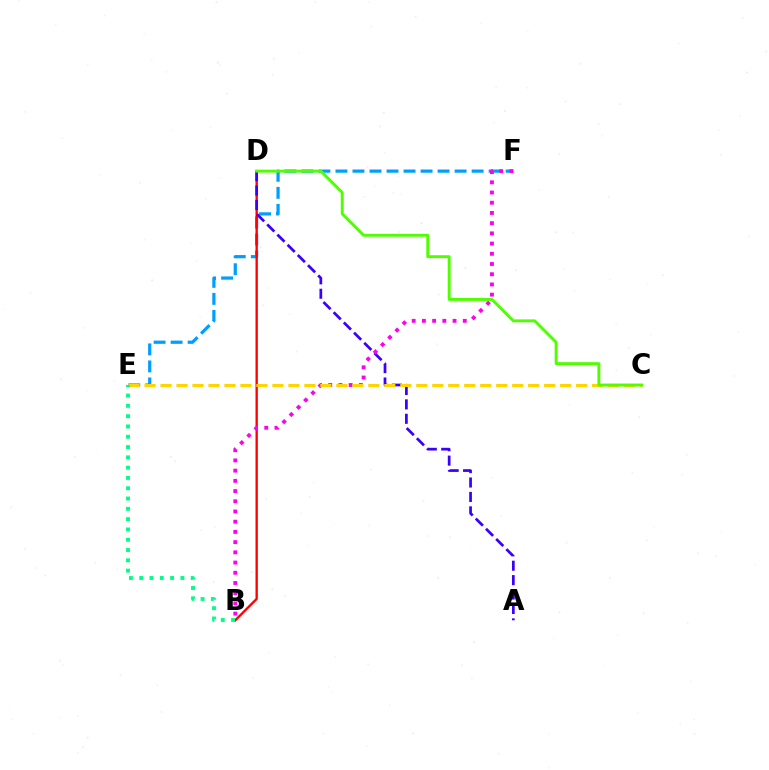{('E', 'F'): [{'color': '#009eff', 'line_style': 'dashed', 'thickness': 2.31}], ('B', 'D'): [{'color': '#ff0000', 'line_style': 'solid', 'thickness': 1.69}], ('A', 'D'): [{'color': '#3700ff', 'line_style': 'dashed', 'thickness': 1.96}], ('B', 'F'): [{'color': '#ff00ed', 'line_style': 'dotted', 'thickness': 2.78}], ('C', 'E'): [{'color': '#ffd500', 'line_style': 'dashed', 'thickness': 2.17}], ('B', 'E'): [{'color': '#00ff86', 'line_style': 'dotted', 'thickness': 2.8}], ('C', 'D'): [{'color': '#4fff00', 'line_style': 'solid', 'thickness': 2.09}]}